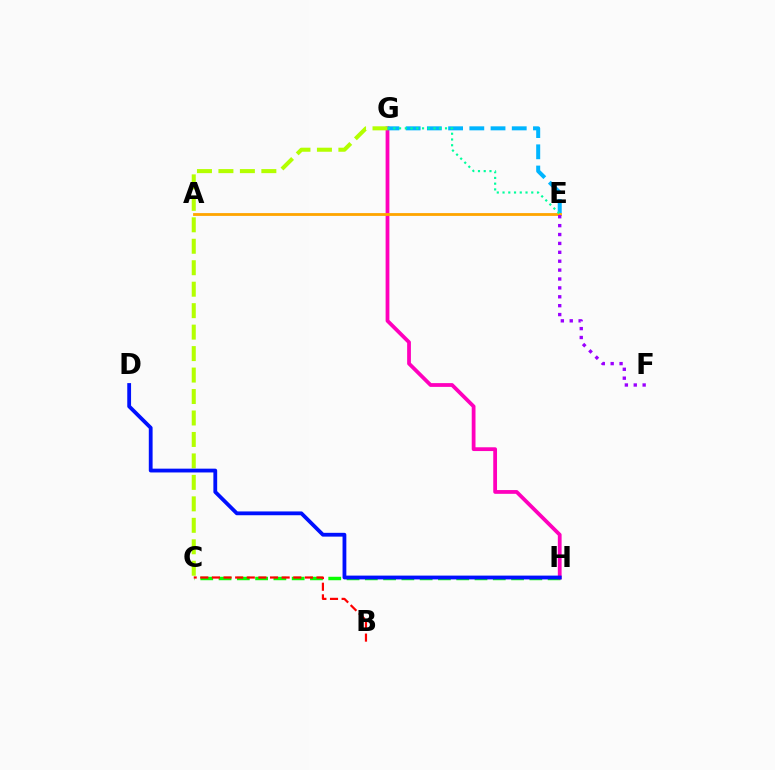{('C', 'H'): [{'color': '#08ff00', 'line_style': 'dashed', 'thickness': 2.48}], ('G', 'H'): [{'color': '#ff00bd', 'line_style': 'solid', 'thickness': 2.72}], ('E', 'G'): [{'color': '#00b5ff', 'line_style': 'dashed', 'thickness': 2.88}, {'color': '#00ff9d', 'line_style': 'dotted', 'thickness': 1.56}], ('C', 'G'): [{'color': '#b3ff00', 'line_style': 'dashed', 'thickness': 2.92}], ('A', 'E'): [{'color': '#ffa500', 'line_style': 'solid', 'thickness': 2.02}], ('E', 'F'): [{'color': '#9b00ff', 'line_style': 'dotted', 'thickness': 2.42}], ('B', 'C'): [{'color': '#ff0000', 'line_style': 'dashed', 'thickness': 1.58}], ('D', 'H'): [{'color': '#0010ff', 'line_style': 'solid', 'thickness': 2.74}]}